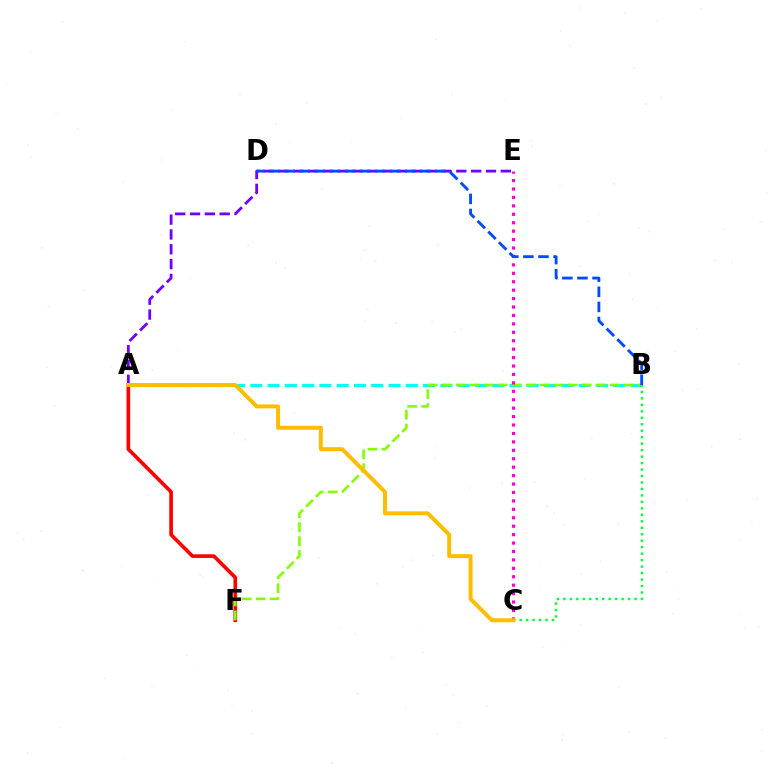{('A', 'F'): [{'color': '#ff0000', 'line_style': 'solid', 'thickness': 2.63}], ('A', 'B'): [{'color': '#00fff6', 'line_style': 'dashed', 'thickness': 2.35}], ('B', 'F'): [{'color': '#84ff00', 'line_style': 'dashed', 'thickness': 1.9}], ('C', 'E'): [{'color': '#ff00cf', 'line_style': 'dotted', 'thickness': 2.29}], ('B', 'C'): [{'color': '#00ff39', 'line_style': 'dotted', 'thickness': 1.76}], ('A', 'E'): [{'color': '#7200ff', 'line_style': 'dashed', 'thickness': 2.01}], ('B', 'D'): [{'color': '#004bff', 'line_style': 'dashed', 'thickness': 2.05}], ('A', 'C'): [{'color': '#ffbd00', 'line_style': 'solid', 'thickness': 2.87}]}